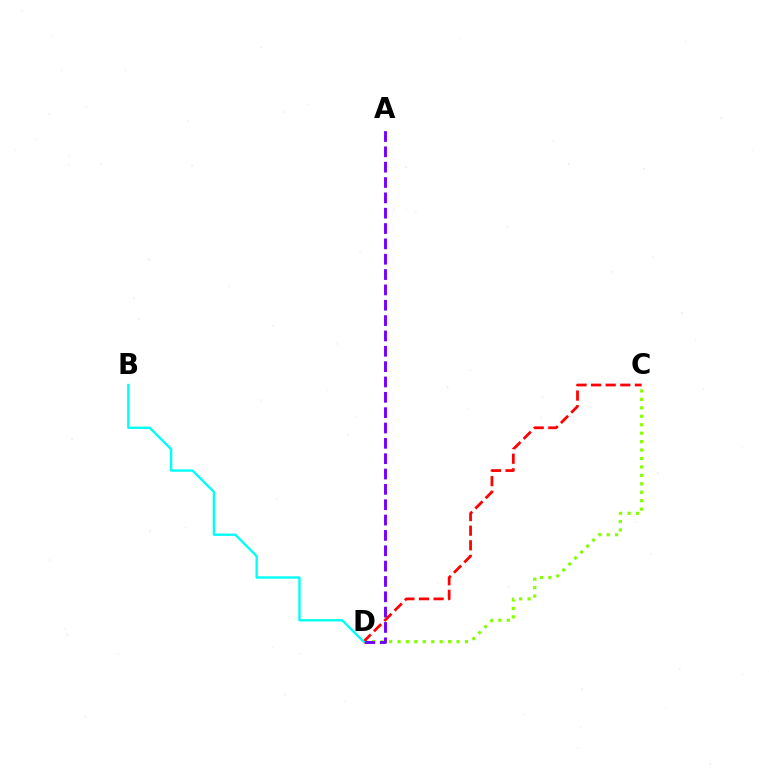{('C', 'D'): [{'color': '#84ff00', 'line_style': 'dotted', 'thickness': 2.29}, {'color': '#ff0000', 'line_style': 'dashed', 'thickness': 1.98}], ('A', 'D'): [{'color': '#7200ff', 'line_style': 'dashed', 'thickness': 2.08}], ('B', 'D'): [{'color': '#00fff6', 'line_style': 'solid', 'thickness': 1.7}]}